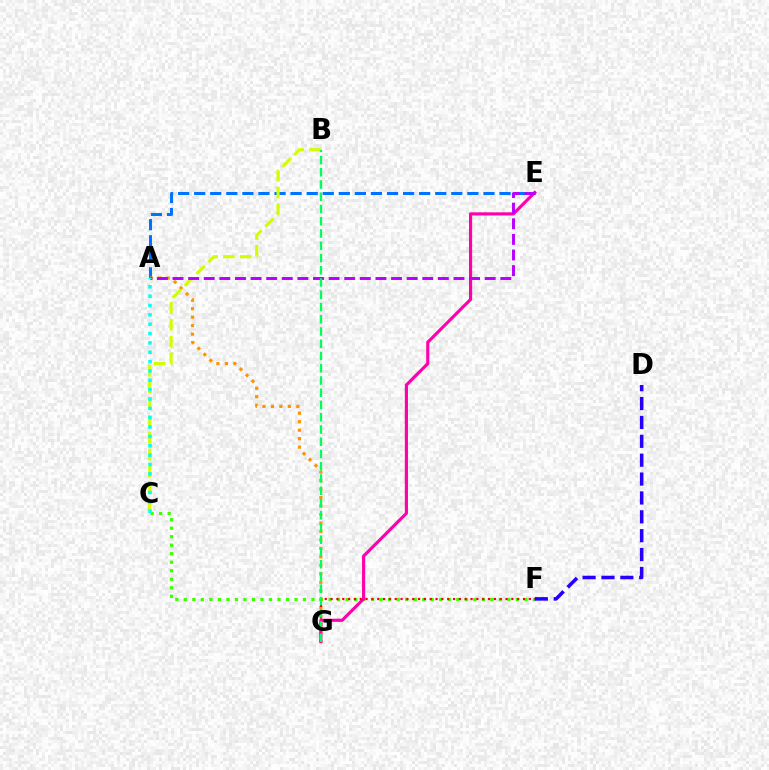{('A', 'E'): [{'color': '#0074ff', 'line_style': 'dashed', 'thickness': 2.18}, {'color': '#b900ff', 'line_style': 'dashed', 'thickness': 2.12}], ('C', 'F'): [{'color': '#3dff00', 'line_style': 'dotted', 'thickness': 2.31}], ('A', 'G'): [{'color': '#ff9400', 'line_style': 'dotted', 'thickness': 2.3}], ('B', 'C'): [{'color': '#d1ff00', 'line_style': 'dashed', 'thickness': 2.28}], ('E', 'G'): [{'color': '#ff00ac', 'line_style': 'solid', 'thickness': 2.27}], ('A', 'C'): [{'color': '#00fff6', 'line_style': 'dotted', 'thickness': 2.54}], ('F', 'G'): [{'color': '#ff0000', 'line_style': 'dotted', 'thickness': 1.58}], ('B', 'G'): [{'color': '#00ff5c', 'line_style': 'dashed', 'thickness': 1.66}], ('D', 'F'): [{'color': '#2500ff', 'line_style': 'dashed', 'thickness': 2.56}]}